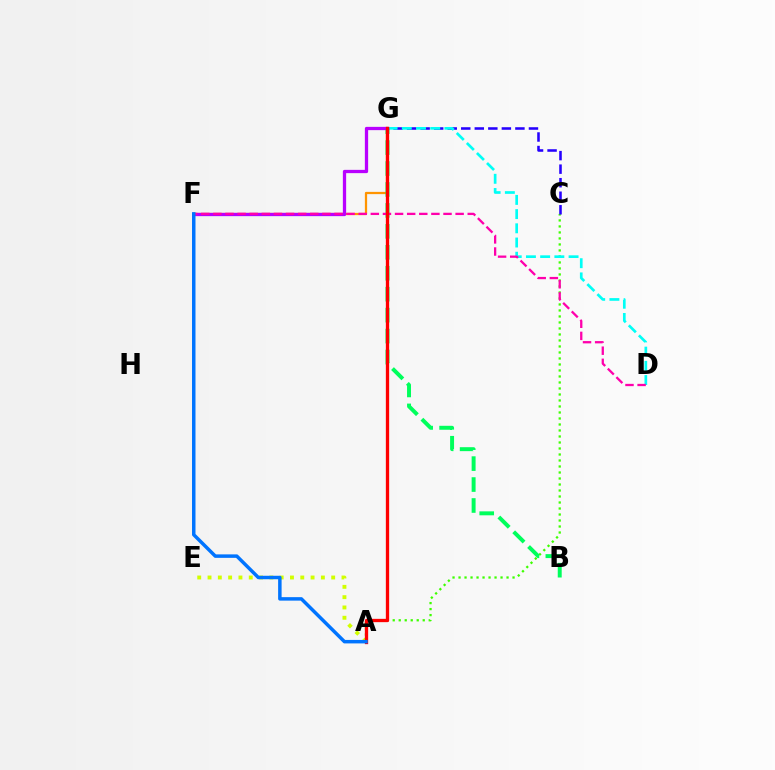{('A', 'E'): [{'color': '#d1ff00', 'line_style': 'dotted', 'thickness': 2.8}], ('A', 'C'): [{'color': '#3dff00', 'line_style': 'dotted', 'thickness': 1.63}], ('C', 'G'): [{'color': '#2500ff', 'line_style': 'dashed', 'thickness': 1.84}], ('D', 'G'): [{'color': '#00fff6', 'line_style': 'dashed', 'thickness': 1.93}], ('F', 'G'): [{'color': '#ff9400', 'line_style': 'solid', 'thickness': 1.62}, {'color': '#b900ff', 'line_style': 'solid', 'thickness': 2.36}], ('B', 'G'): [{'color': '#00ff5c', 'line_style': 'dashed', 'thickness': 2.85}], ('D', 'F'): [{'color': '#ff00ac', 'line_style': 'dashed', 'thickness': 1.65}], ('A', 'G'): [{'color': '#ff0000', 'line_style': 'solid', 'thickness': 2.38}], ('A', 'F'): [{'color': '#0074ff', 'line_style': 'solid', 'thickness': 2.5}]}